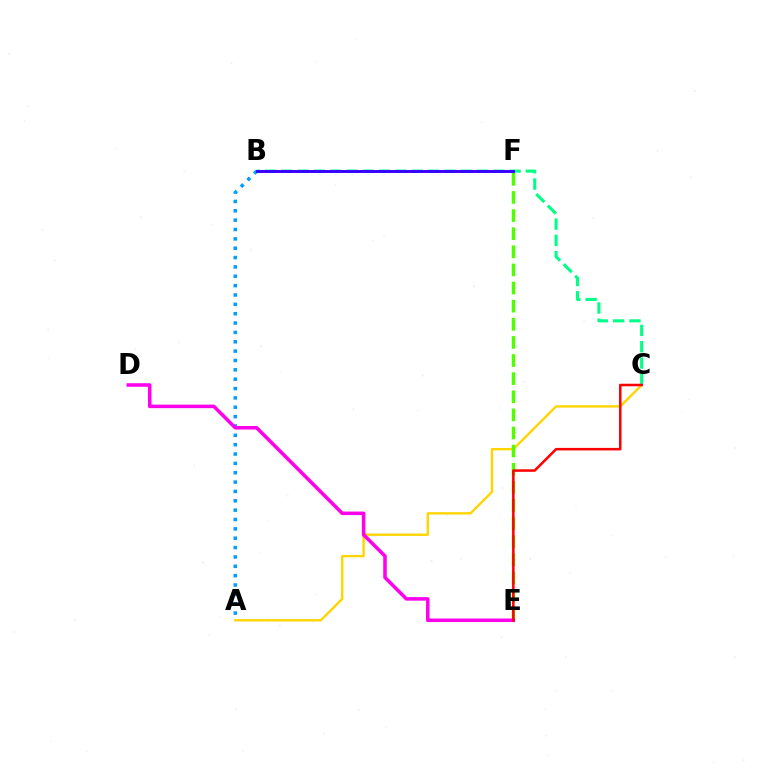{('A', 'B'): [{'color': '#009eff', 'line_style': 'dotted', 'thickness': 2.54}], ('A', 'C'): [{'color': '#ffd500', 'line_style': 'solid', 'thickness': 1.71}], ('E', 'F'): [{'color': '#4fff00', 'line_style': 'dashed', 'thickness': 2.46}], ('D', 'E'): [{'color': '#ff00ed', 'line_style': 'solid', 'thickness': 2.55}], ('B', 'C'): [{'color': '#00ff86', 'line_style': 'dashed', 'thickness': 2.21}], ('B', 'F'): [{'color': '#3700ff', 'line_style': 'solid', 'thickness': 2.11}], ('C', 'E'): [{'color': '#ff0000', 'line_style': 'solid', 'thickness': 1.82}]}